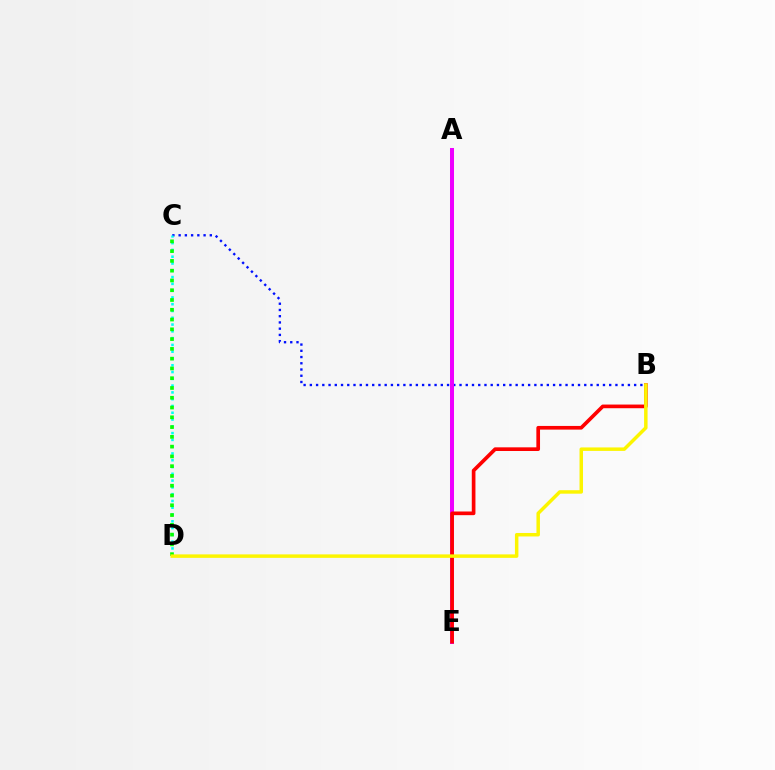{('B', 'C'): [{'color': '#0010ff', 'line_style': 'dotted', 'thickness': 1.69}], ('A', 'E'): [{'color': '#ee00ff', 'line_style': 'solid', 'thickness': 2.88}], ('C', 'D'): [{'color': '#00fff6', 'line_style': 'dotted', 'thickness': 1.84}, {'color': '#08ff00', 'line_style': 'dotted', 'thickness': 2.66}], ('B', 'E'): [{'color': '#ff0000', 'line_style': 'solid', 'thickness': 2.64}], ('B', 'D'): [{'color': '#fcf500', 'line_style': 'solid', 'thickness': 2.5}]}